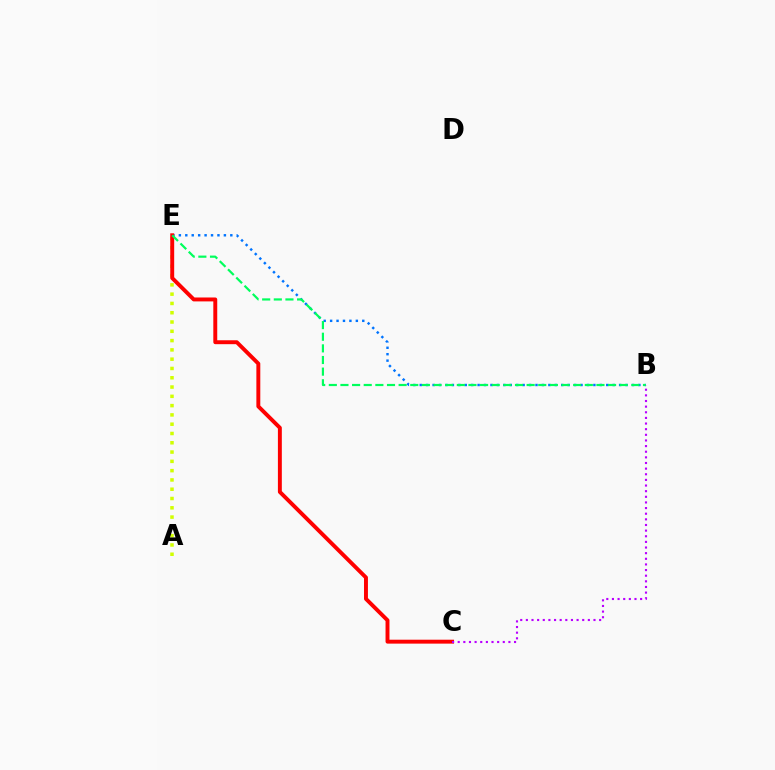{('B', 'E'): [{'color': '#0074ff', 'line_style': 'dotted', 'thickness': 1.75}, {'color': '#00ff5c', 'line_style': 'dashed', 'thickness': 1.58}], ('A', 'E'): [{'color': '#d1ff00', 'line_style': 'dotted', 'thickness': 2.52}], ('C', 'E'): [{'color': '#ff0000', 'line_style': 'solid', 'thickness': 2.82}], ('B', 'C'): [{'color': '#b900ff', 'line_style': 'dotted', 'thickness': 1.53}]}